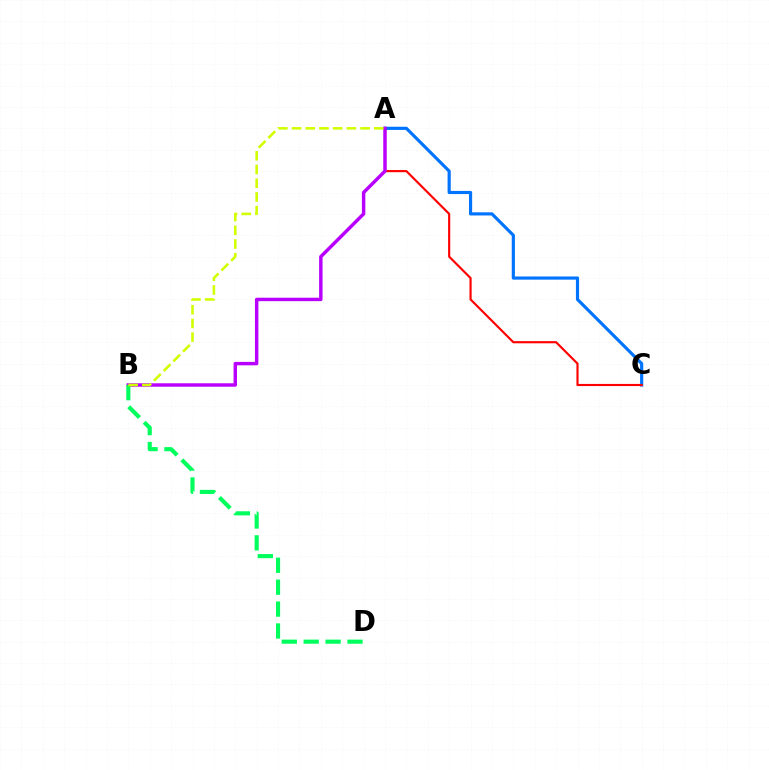{('A', 'C'): [{'color': '#0074ff', 'line_style': 'solid', 'thickness': 2.28}, {'color': '#ff0000', 'line_style': 'solid', 'thickness': 1.55}], ('A', 'B'): [{'color': '#b900ff', 'line_style': 'solid', 'thickness': 2.48}, {'color': '#d1ff00', 'line_style': 'dashed', 'thickness': 1.86}], ('B', 'D'): [{'color': '#00ff5c', 'line_style': 'dashed', 'thickness': 2.98}]}